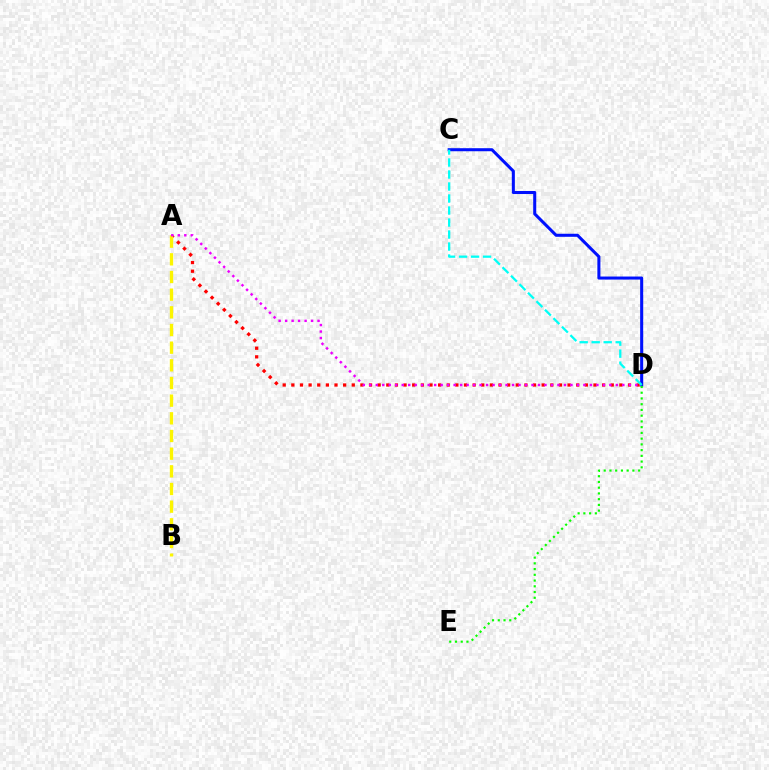{('C', 'D'): [{'color': '#0010ff', 'line_style': 'solid', 'thickness': 2.19}, {'color': '#00fff6', 'line_style': 'dashed', 'thickness': 1.63}], ('A', 'D'): [{'color': '#ff0000', 'line_style': 'dotted', 'thickness': 2.35}, {'color': '#ee00ff', 'line_style': 'dotted', 'thickness': 1.76}], ('D', 'E'): [{'color': '#08ff00', 'line_style': 'dotted', 'thickness': 1.56}], ('A', 'B'): [{'color': '#fcf500', 'line_style': 'dashed', 'thickness': 2.4}]}